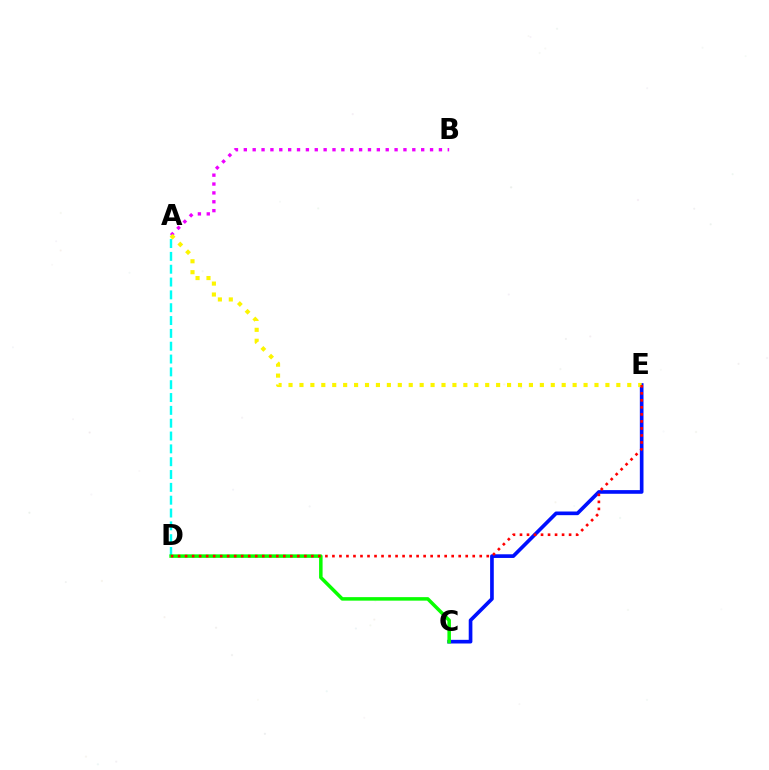{('C', 'E'): [{'color': '#0010ff', 'line_style': 'solid', 'thickness': 2.64}], ('A', 'D'): [{'color': '#00fff6', 'line_style': 'dashed', 'thickness': 1.74}], ('A', 'B'): [{'color': '#ee00ff', 'line_style': 'dotted', 'thickness': 2.41}], ('C', 'D'): [{'color': '#08ff00', 'line_style': 'solid', 'thickness': 2.53}], ('A', 'E'): [{'color': '#fcf500', 'line_style': 'dotted', 'thickness': 2.97}], ('D', 'E'): [{'color': '#ff0000', 'line_style': 'dotted', 'thickness': 1.91}]}